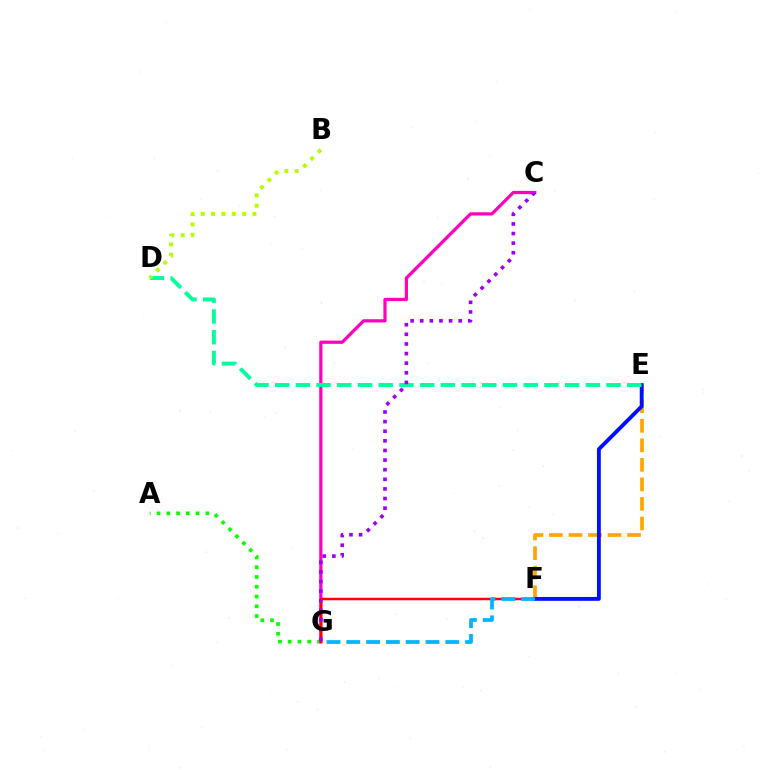{('A', 'G'): [{'color': '#08ff00', 'line_style': 'dotted', 'thickness': 2.65}], ('C', 'G'): [{'color': '#ff00bd', 'line_style': 'solid', 'thickness': 2.32}, {'color': '#9b00ff', 'line_style': 'dotted', 'thickness': 2.61}], ('F', 'G'): [{'color': '#ff0000', 'line_style': 'solid', 'thickness': 1.79}, {'color': '#00b5ff', 'line_style': 'dashed', 'thickness': 2.69}], ('E', 'F'): [{'color': '#ffa500', 'line_style': 'dashed', 'thickness': 2.65}, {'color': '#0010ff', 'line_style': 'solid', 'thickness': 2.77}], ('D', 'E'): [{'color': '#00ff9d', 'line_style': 'dashed', 'thickness': 2.81}], ('B', 'D'): [{'color': '#b3ff00', 'line_style': 'dotted', 'thickness': 2.81}]}